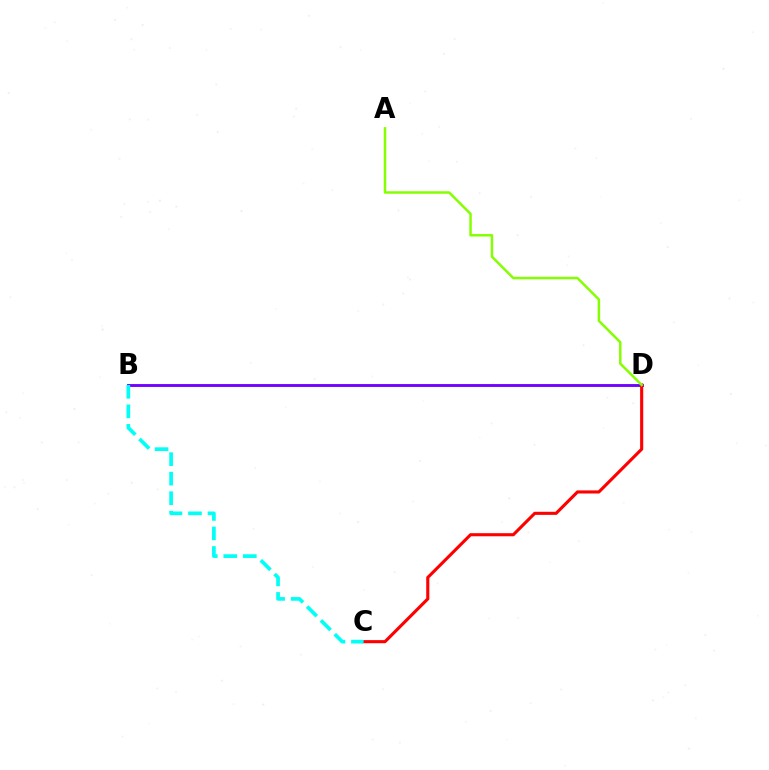{('B', 'D'): [{'color': '#7200ff', 'line_style': 'solid', 'thickness': 2.06}], ('C', 'D'): [{'color': '#ff0000', 'line_style': 'solid', 'thickness': 2.23}], ('B', 'C'): [{'color': '#00fff6', 'line_style': 'dashed', 'thickness': 2.65}], ('A', 'D'): [{'color': '#84ff00', 'line_style': 'solid', 'thickness': 1.78}]}